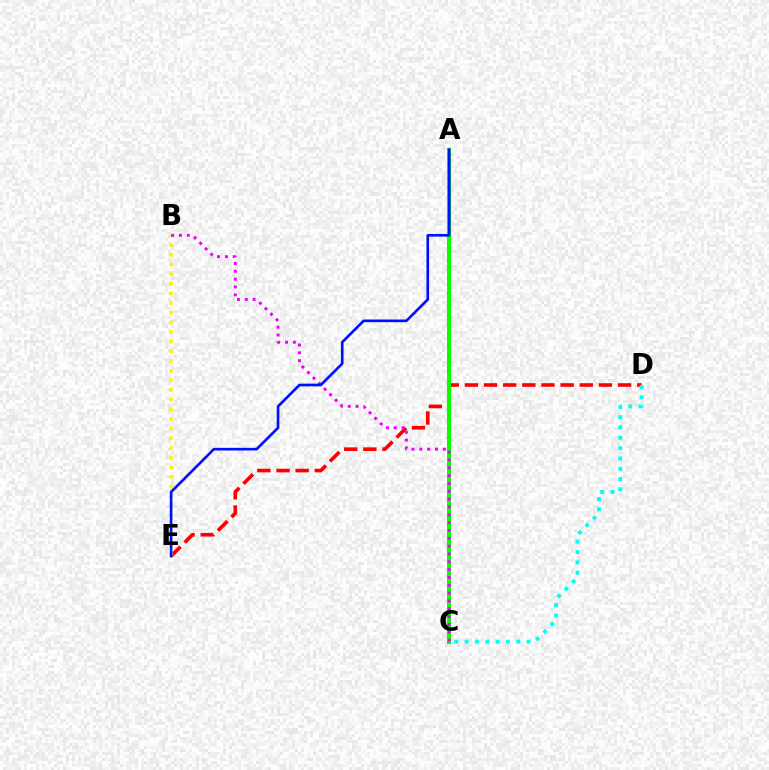{('D', 'E'): [{'color': '#ff0000', 'line_style': 'dashed', 'thickness': 2.6}], ('A', 'C'): [{'color': '#08ff00', 'line_style': 'solid', 'thickness': 2.94}], ('B', 'E'): [{'color': '#fcf500', 'line_style': 'dotted', 'thickness': 2.62}], ('B', 'C'): [{'color': '#ee00ff', 'line_style': 'dotted', 'thickness': 2.13}], ('A', 'E'): [{'color': '#0010ff', 'line_style': 'solid', 'thickness': 1.92}], ('C', 'D'): [{'color': '#00fff6', 'line_style': 'dotted', 'thickness': 2.8}]}